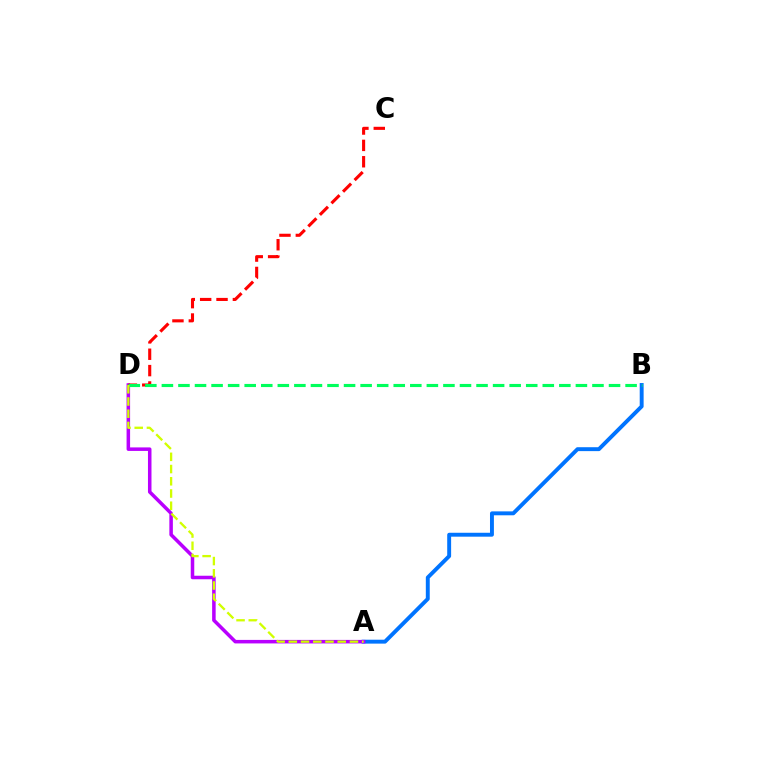{('A', 'B'): [{'color': '#0074ff', 'line_style': 'solid', 'thickness': 2.82}], ('A', 'D'): [{'color': '#b900ff', 'line_style': 'solid', 'thickness': 2.54}, {'color': '#d1ff00', 'line_style': 'dashed', 'thickness': 1.66}], ('C', 'D'): [{'color': '#ff0000', 'line_style': 'dashed', 'thickness': 2.22}], ('B', 'D'): [{'color': '#00ff5c', 'line_style': 'dashed', 'thickness': 2.25}]}